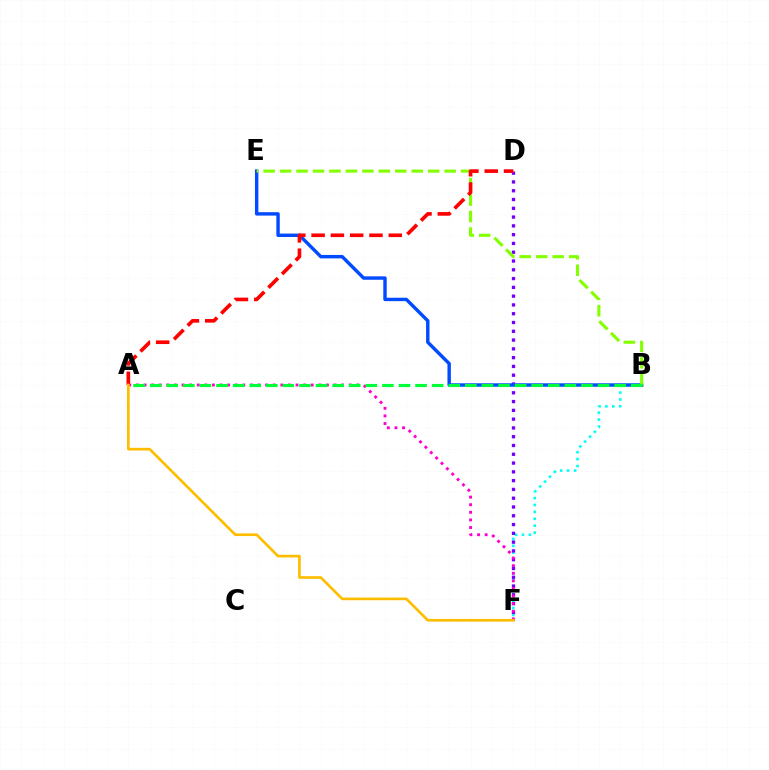{('B', 'F'): [{'color': '#00fff6', 'line_style': 'dotted', 'thickness': 1.88}], ('D', 'F'): [{'color': '#7200ff', 'line_style': 'dotted', 'thickness': 2.39}], ('B', 'E'): [{'color': '#004bff', 'line_style': 'solid', 'thickness': 2.46}, {'color': '#84ff00', 'line_style': 'dashed', 'thickness': 2.24}], ('A', 'F'): [{'color': '#ff00cf', 'line_style': 'dotted', 'thickness': 2.06}, {'color': '#ffbd00', 'line_style': 'solid', 'thickness': 1.93}], ('A', 'B'): [{'color': '#00ff39', 'line_style': 'dashed', 'thickness': 2.25}], ('A', 'D'): [{'color': '#ff0000', 'line_style': 'dashed', 'thickness': 2.62}]}